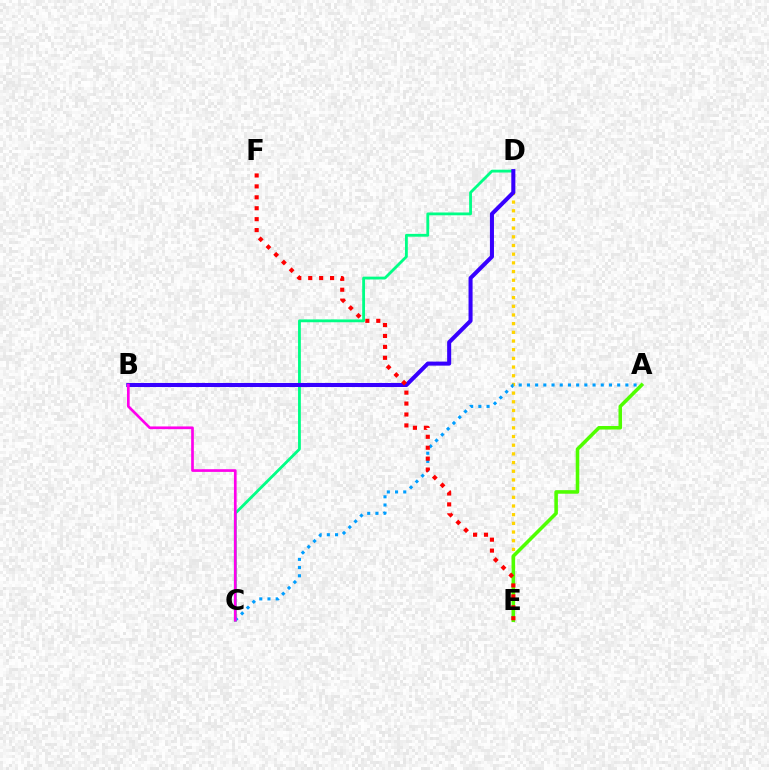{('D', 'E'): [{'color': '#ffd500', 'line_style': 'dotted', 'thickness': 2.36}], ('C', 'D'): [{'color': '#00ff86', 'line_style': 'solid', 'thickness': 2.03}], ('A', 'C'): [{'color': '#009eff', 'line_style': 'dotted', 'thickness': 2.23}], ('A', 'E'): [{'color': '#4fff00', 'line_style': 'solid', 'thickness': 2.56}], ('B', 'D'): [{'color': '#3700ff', 'line_style': 'solid', 'thickness': 2.91}], ('E', 'F'): [{'color': '#ff0000', 'line_style': 'dotted', 'thickness': 2.97}], ('B', 'C'): [{'color': '#ff00ed', 'line_style': 'solid', 'thickness': 1.93}]}